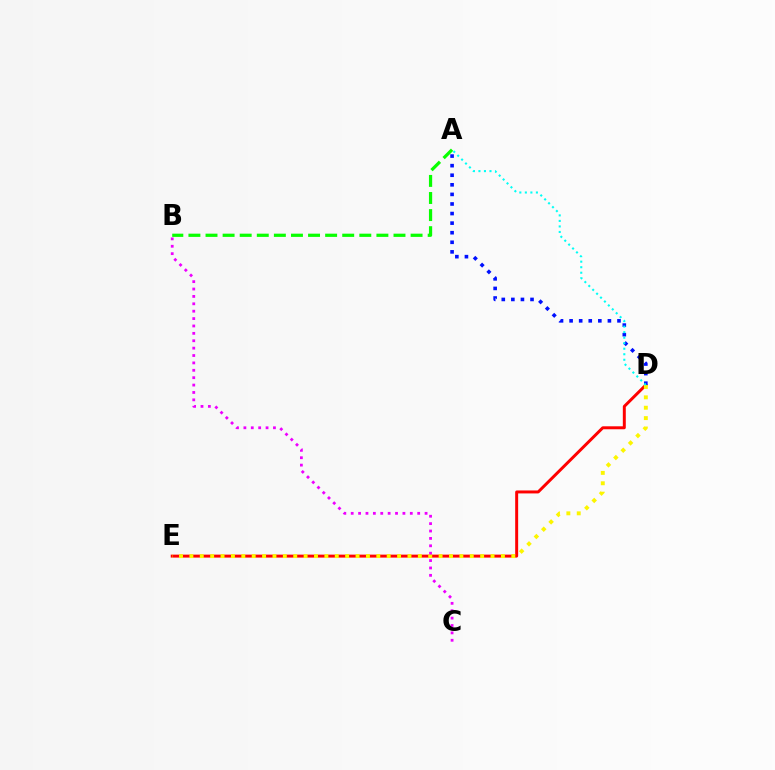{('D', 'E'): [{'color': '#ff0000', 'line_style': 'solid', 'thickness': 2.13}, {'color': '#fcf500', 'line_style': 'dotted', 'thickness': 2.82}], ('A', 'D'): [{'color': '#0010ff', 'line_style': 'dotted', 'thickness': 2.6}, {'color': '#00fff6', 'line_style': 'dotted', 'thickness': 1.5}], ('A', 'B'): [{'color': '#08ff00', 'line_style': 'dashed', 'thickness': 2.32}], ('B', 'C'): [{'color': '#ee00ff', 'line_style': 'dotted', 'thickness': 2.01}]}